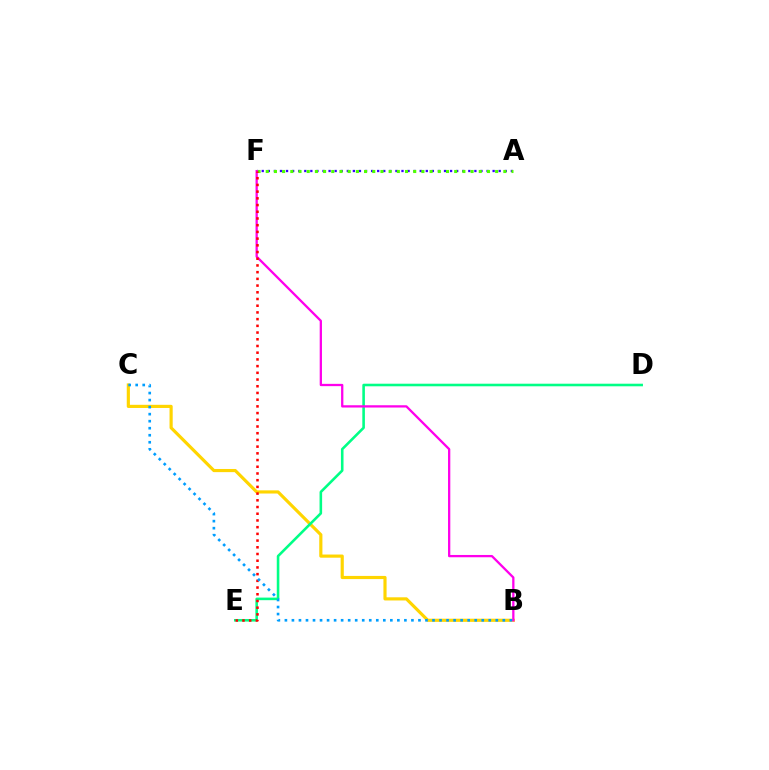{('B', 'C'): [{'color': '#ffd500', 'line_style': 'solid', 'thickness': 2.28}, {'color': '#009eff', 'line_style': 'dotted', 'thickness': 1.91}], ('D', 'E'): [{'color': '#00ff86', 'line_style': 'solid', 'thickness': 1.86}], ('A', 'F'): [{'color': '#3700ff', 'line_style': 'dotted', 'thickness': 1.65}, {'color': '#4fff00', 'line_style': 'dotted', 'thickness': 2.23}], ('B', 'F'): [{'color': '#ff00ed', 'line_style': 'solid', 'thickness': 1.65}], ('E', 'F'): [{'color': '#ff0000', 'line_style': 'dotted', 'thickness': 1.82}]}